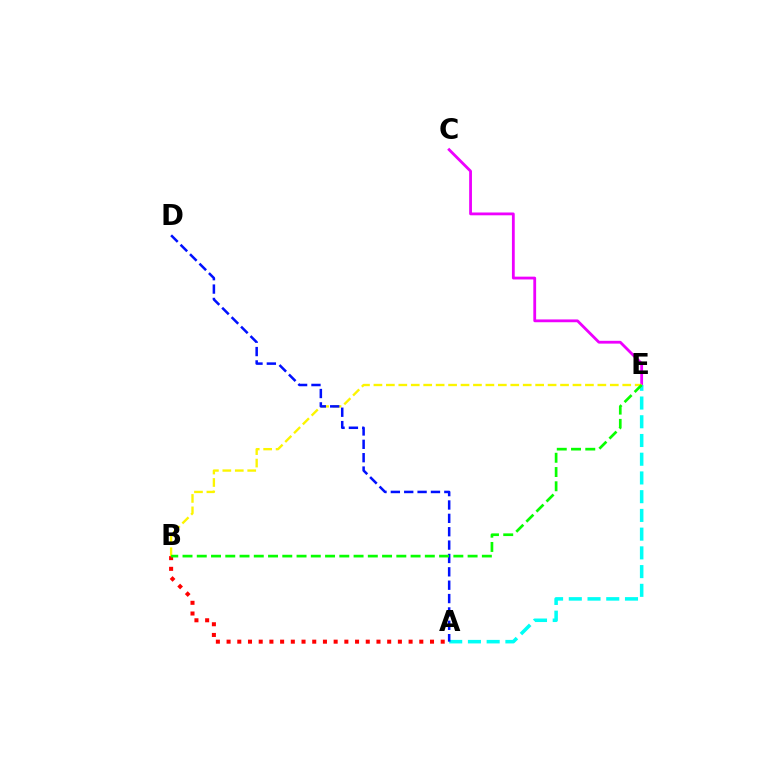{('C', 'E'): [{'color': '#ee00ff', 'line_style': 'solid', 'thickness': 2.02}], ('A', 'B'): [{'color': '#ff0000', 'line_style': 'dotted', 'thickness': 2.91}], ('A', 'E'): [{'color': '#00fff6', 'line_style': 'dashed', 'thickness': 2.54}], ('B', 'E'): [{'color': '#fcf500', 'line_style': 'dashed', 'thickness': 1.69}, {'color': '#08ff00', 'line_style': 'dashed', 'thickness': 1.94}], ('A', 'D'): [{'color': '#0010ff', 'line_style': 'dashed', 'thickness': 1.82}]}